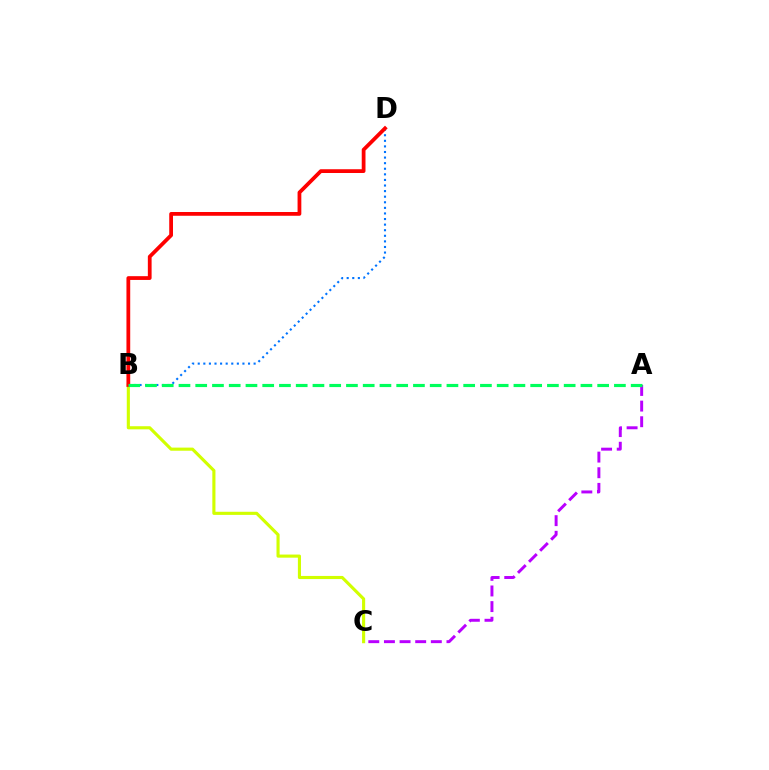{('B', 'C'): [{'color': '#d1ff00', 'line_style': 'solid', 'thickness': 2.25}], ('B', 'D'): [{'color': '#0074ff', 'line_style': 'dotted', 'thickness': 1.52}, {'color': '#ff0000', 'line_style': 'solid', 'thickness': 2.71}], ('A', 'C'): [{'color': '#b900ff', 'line_style': 'dashed', 'thickness': 2.12}], ('A', 'B'): [{'color': '#00ff5c', 'line_style': 'dashed', 'thickness': 2.28}]}